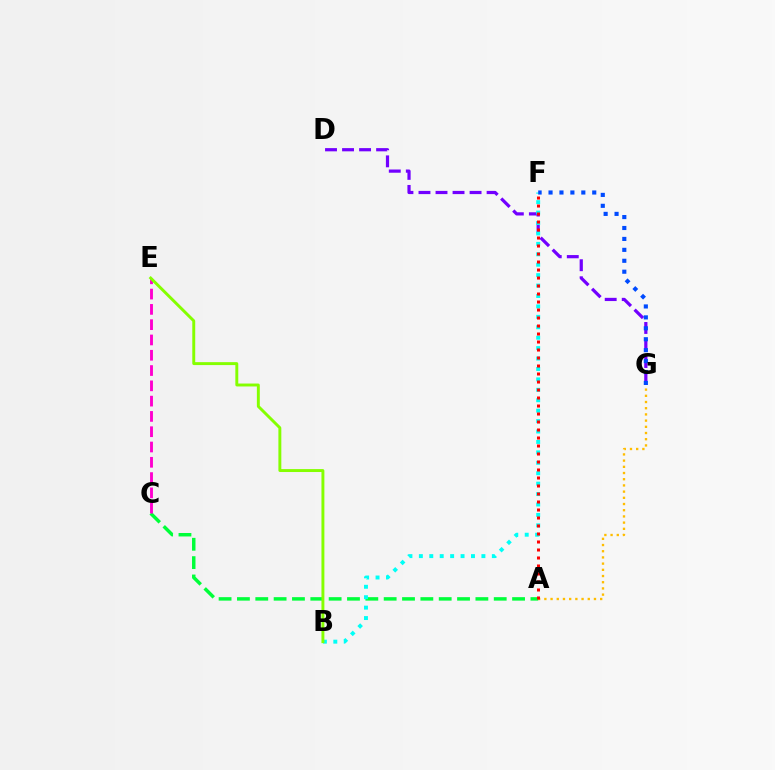{('A', 'G'): [{'color': '#ffbd00', 'line_style': 'dotted', 'thickness': 1.68}], ('D', 'G'): [{'color': '#7200ff', 'line_style': 'dashed', 'thickness': 2.31}], ('A', 'C'): [{'color': '#00ff39', 'line_style': 'dashed', 'thickness': 2.49}], ('B', 'F'): [{'color': '#00fff6', 'line_style': 'dotted', 'thickness': 2.83}], ('F', 'G'): [{'color': '#004bff', 'line_style': 'dotted', 'thickness': 2.97}], ('A', 'F'): [{'color': '#ff0000', 'line_style': 'dotted', 'thickness': 2.17}], ('C', 'E'): [{'color': '#ff00cf', 'line_style': 'dashed', 'thickness': 2.08}], ('B', 'E'): [{'color': '#84ff00', 'line_style': 'solid', 'thickness': 2.11}]}